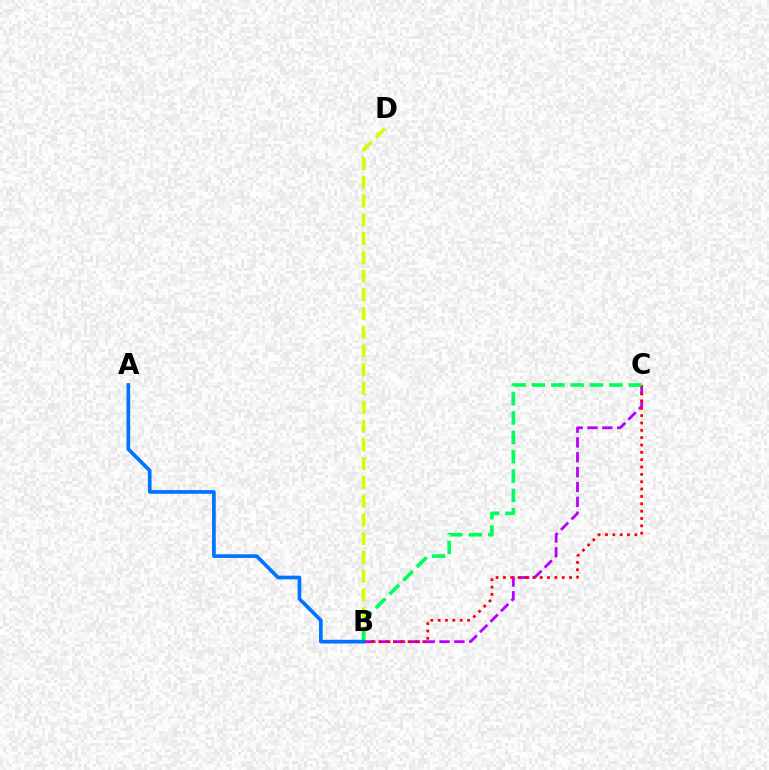{('B', 'C'): [{'color': '#b900ff', 'line_style': 'dashed', 'thickness': 2.02}, {'color': '#ff0000', 'line_style': 'dotted', 'thickness': 2.0}, {'color': '#00ff5c', 'line_style': 'dashed', 'thickness': 2.63}], ('B', 'D'): [{'color': '#d1ff00', 'line_style': 'dashed', 'thickness': 2.55}], ('A', 'B'): [{'color': '#0074ff', 'line_style': 'solid', 'thickness': 2.65}]}